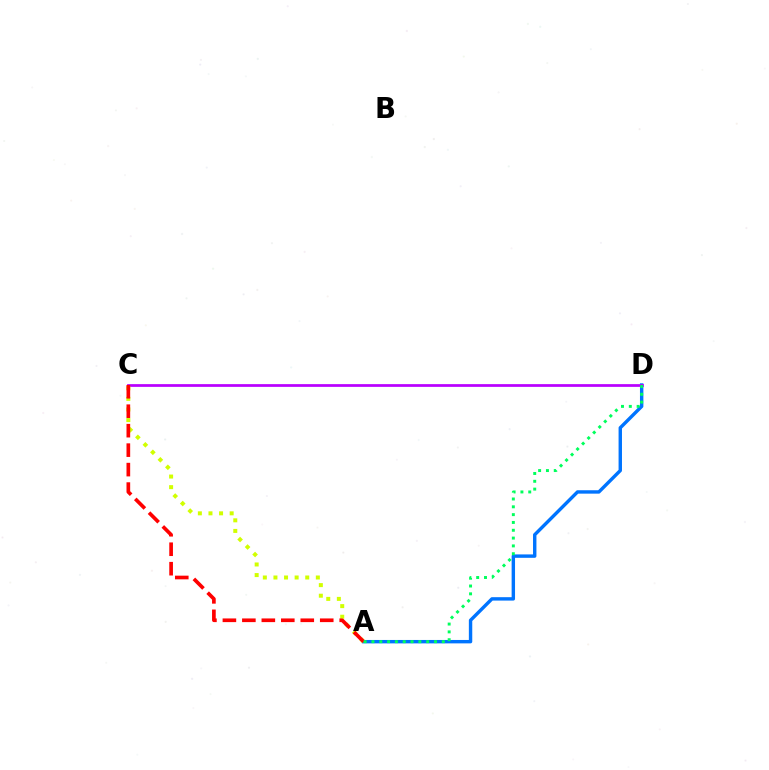{('A', 'D'): [{'color': '#0074ff', 'line_style': 'solid', 'thickness': 2.45}, {'color': '#00ff5c', 'line_style': 'dotted', 'thickness': 2.12}], ('C', 'D'): [{'color': '#b900ff', 'line_style': 'solid', 'thickness': 1.97}], ('A', 'C'): [{'color': '#d1ff00', 'line_style': 'dotted', 'thickness': 2.88}, {'color': '#ff0000', 'line_style': 'dashed', 'thickness': 2.64}]}